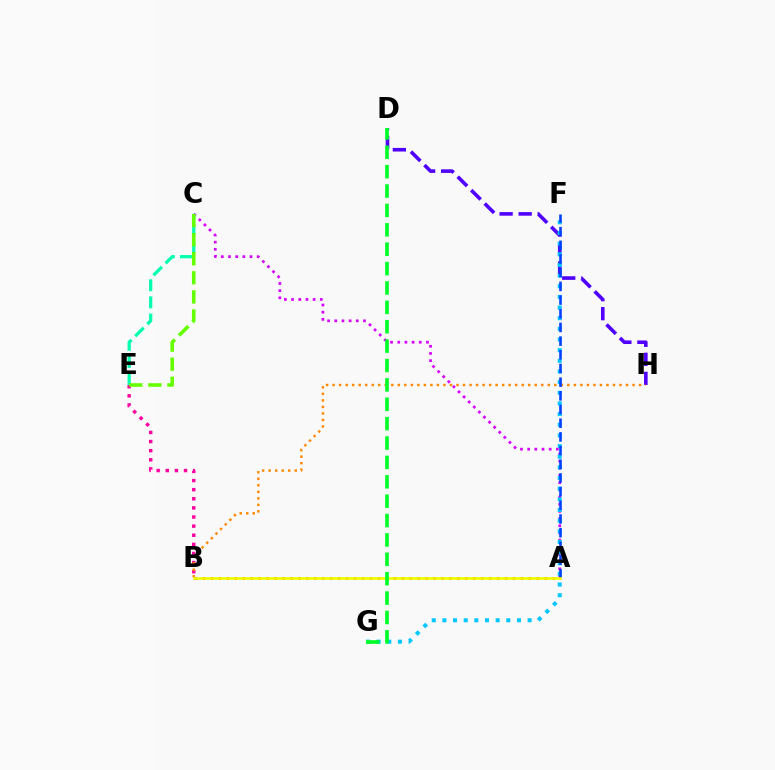{('A', 'C'): [{'color': '#d600ff', 'line_style': 'dotted', 'thickness': 1.95}], ('D', 'H'): [{'color': '#4f00ff', 'line_style': 'dashed', 'thickness': 2.59}], ('C', 'E'): [{'color': '#00ffaf', 'line_style': 'dashed', 'thickness': 2.33}, {'color': '#66ff00', 'line_style': 'dashed', 'thickness': 2.59}], ('B', 'E'): [{'color': '#ff00a0', 'line_style': 'dotted', 'thickness': 2.48}], ('A', 'B'): [{'color': '#ff0000', 'line_style': 'dotted', 'thickness': 2.16}, {'color': '#eeff00', 'line_style': 'solid', 'thickness': 1.93}], ('F', 'G'): [{'color': '#00c7ff', 'line_style': 'dotted', 'thickness': 2.89}], ('B', 'H'): [{'color': '#ff8800', 'line_style': 'dotted', 'thickness': 1.77}], ('A', 'F'): [{'color': '#003fff', 'line_style': 'dashed', 'thickness': 1.86}], ('D', 'G'): [{'color': '#00ff27', 'line_style': 'dashed', 'thickness': 2.63}]}